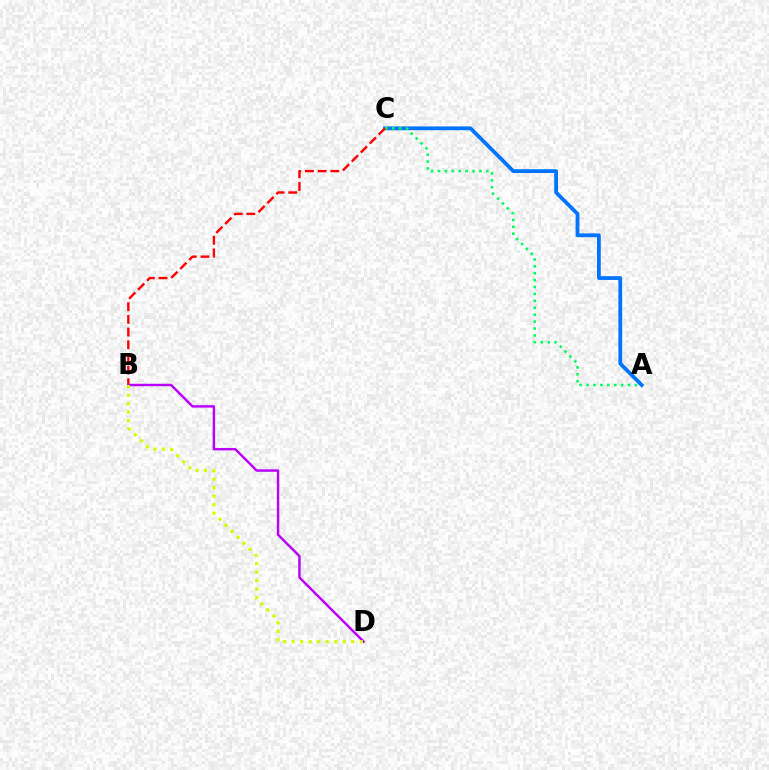{('A', 'C'): [{'color': '#0074ff', 'line_style': 'solid', 'thickness': 2.72}, {'color': '#00ff5c', 'line_style': 'dotted', 'thickness': 1.88}], ('B', 'C'): [{'color': '#ff0000', 'line_style': 'dashed', 'thickness': 1.72}], ('B', 'D'): [{'color': '#b900ff', 'line_style': 'solid', 'thickness': 1.76}, {'color': '#d1ff00', 'line_style': 'dotted', 'thickness': 2.31}]}